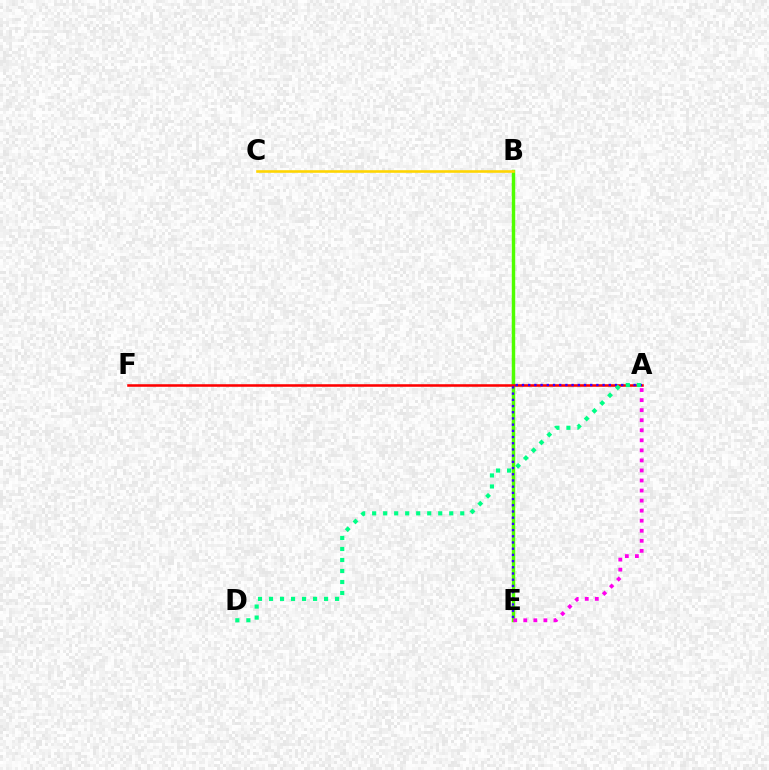{('B', 'E'): [{'color': '#009eff', 'line_style': 'dotted', 'thickness': 2.12}, {'color': '#4fff00', 'line_style': 'solid', 'thickness': 2.48}], ('A', 'F'): [{'color': '#ff0000', 'line_style': 'solid', 'thickness': 1.84}], ('B', 'C'): [{'color': '#ffd500', 'line_style': 'solid', 'thickness': 1.87}], ('A', 'E'): [{'color': '#3700ff', 'line_style': 'dotted', 'thickness': 1.69}, {'color': '#ff00ed', 'line_style': 'dotted', 'thickness': 2.73}], ('A', 'D'): [{'color': '#00ff86', 'line_style': 'dotted', 'thickness': 2.99}]}